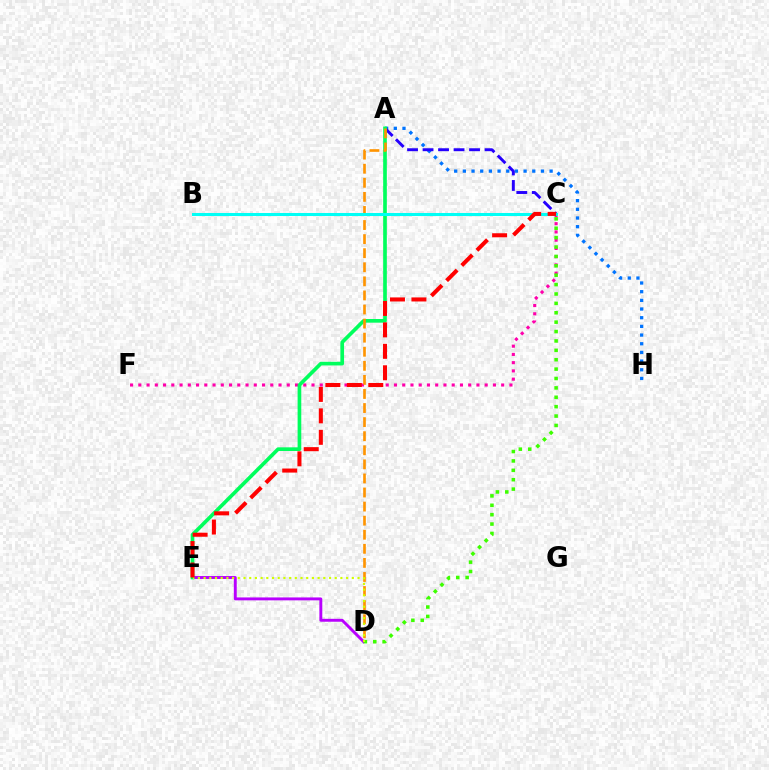{('A', 'H'): [{'color': '#0074ff', 'line_style': 'dotted', 'thickness': 2.36}], ('A', 'C'): [{'color': '#2500ff', 'line_style': 'dashed', 'thickness': 2.11}], ('D', 'E'): [{'color': '#b900ff', 'line_style': 'solid', 'thickness': 2.1}, {'color': '#d1ff00', 'line_style': 'dotted', 'thickness': 1.55}], ('C', 'F'): [{'color': '#ff00ac', 'line_style': 'dotted', 'thickness': 2.24}], ('A', 'E'): [{'color': '#00ff5c', 'line_style': 'solid', 'thickness': 2.64}], ('A', 'D'): [{'color': '#ff9400', 'line_style': 'dashed', 'thickness': 1.91}], ('C', 'D'): [{'color': '#3dff00', 'line_style': 'dotted', 'thickness': 2.55}], ('B', 'C'): [{'color': '#00fff6', 'line_style': 'solid', 'thickness': 2.18}], ('C', 'E'): [{'color': '#ff0000', 'line_style': 'dashed', 'thickness': 2.91}]}